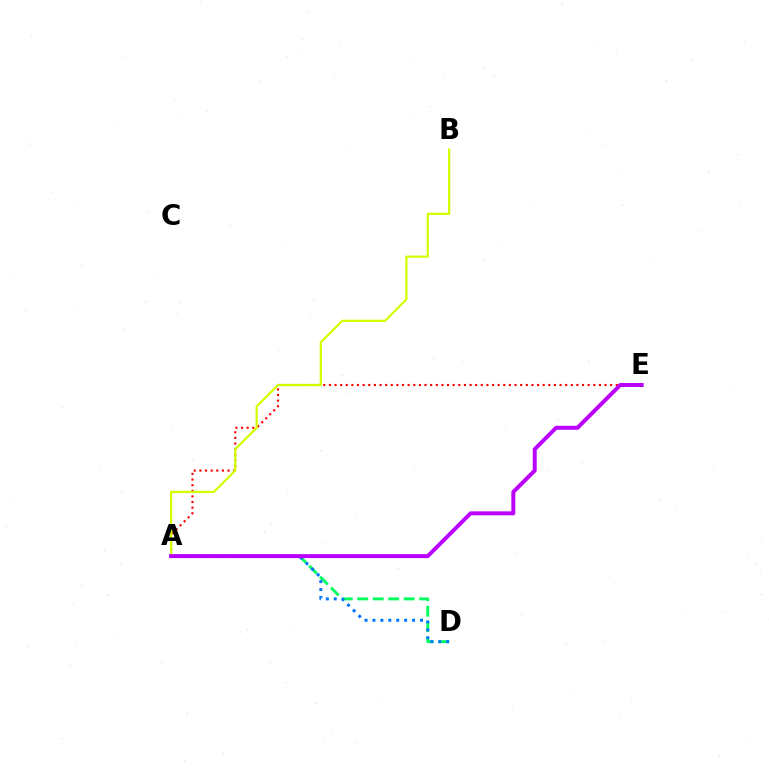{('A', 'D'): [{'color': '#00ff5c', 'line_style': 'dashed', 'thickness': 2.1}, {'color': '#0074ff', 'line_style': 'dotted', 'thickness': 2.15}], ('A', 'E'): [{'color': '#ff0000', 'line_style': 'dotted', 'thickness': 1.53}, {'color': '#b900ff', 'line_style': 'solid', 'thickness': 2.85}], ('A', 'B'): [{'color': '#d1ff00', 'line_style': 'solid', 'thickness': 1.61}]}